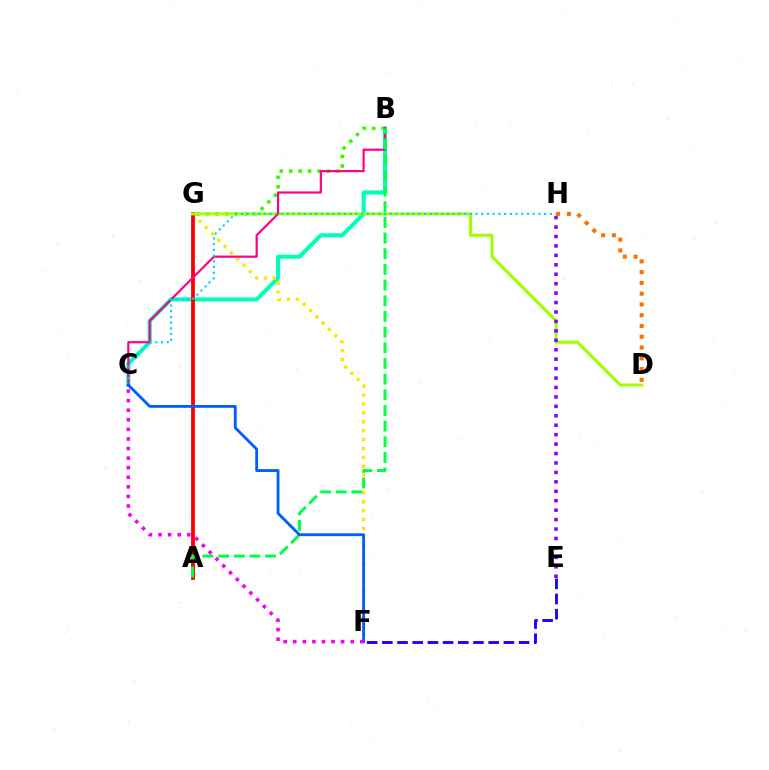{('B', 'C'): [{'color': '#00ffbb', 'line_style': 'solid', 'thickness': 2.96}, {'color': '#ff0088', 'line_style': 'solid', 'thickness': 1.59}], ('D', 'H'): [{'color': '#ff7000', 'line_style': 'dotted', 'thickness': 2.93}], ('F', 'G'): [{'color': '#ffe600', 'line_style': 'dotted', 'thickness': 2.41}], ('E', 'F'): [{'color': '#1900ff', 'line_style': 'dashed', 'thickness': 2.06}], ('A', 'G'): [{'color': '#ff0000', 'line_style': 'solid', 'thickness': 2.75}], ('B', 'G'): [{'color': '#31ff00', 'line_style': 'dotted', 'thickness': 2.57}], ('D', 'G'): [{'color': '#a2ff00', 'line_style': 'solid', 'thickness': 2.21}], ('A', 'B'): [{'color': '#00ff45', 'line_style': 'dashed', 'thickness': 2.13}], ('C', 'H'): [{'color': '#00d3ff', 'line_style': 'dotted', 'thickness': 1.55}], ('C', 'F'): [{'color': '#005dff', 'line_style': 'solid', 'thickness': 2.04}, {'color': '#fa00f9', 'line_style': 'dotted', 'thickness': 2.6}], ('E', 'H'): [{'color': '#8a00ff', 'line_style': 'dotted', 'thickness': 2.56}]}